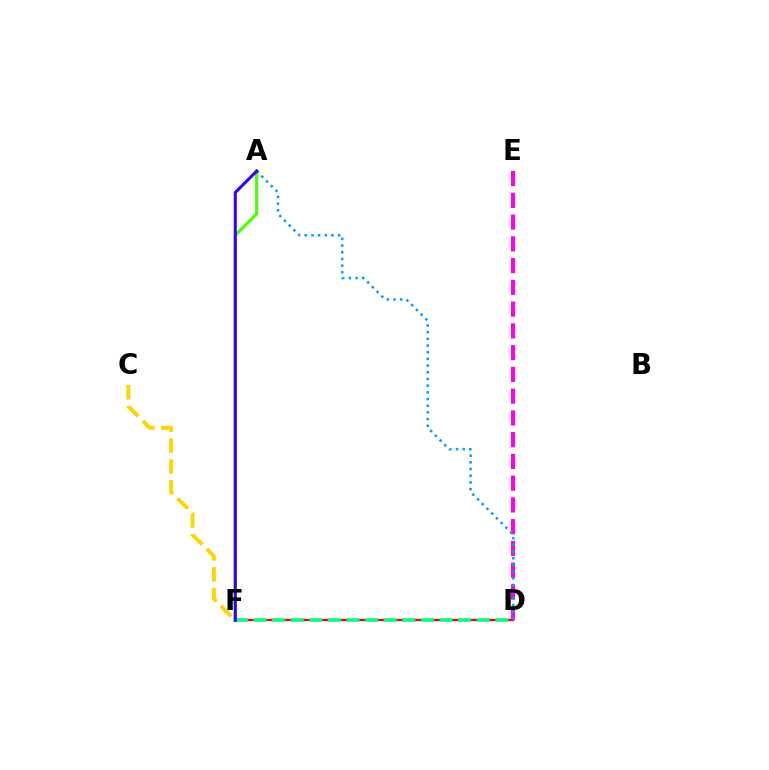{('A', 'F'): [{'color': '#4fff00', 'line_style': 'solid', 'thickness': 2.29}, {'color': '#3700ff', 'line_style': 'solid', 'thickness': 2.22}], ('D', 'F'): [{'color': '#ff0000', 'line_style': 'solid', 'thickness': 1.63}, {'color': '#00ff86', 'line_style': 'dashed', 'thickness': 2.53}], ('C', 'F'): [{'color': '#ffd500', 'line_style': 'dashed', 'thickness': 2.84}], ('D', 'E'): [{'color': '#ff00ed', 'line_style': 'dashed', 'thickness': 2.96}], ('A', 'D'): [{'color': '#009eff', 'line_style': 'dotted', 'thickness': 1.82}]}